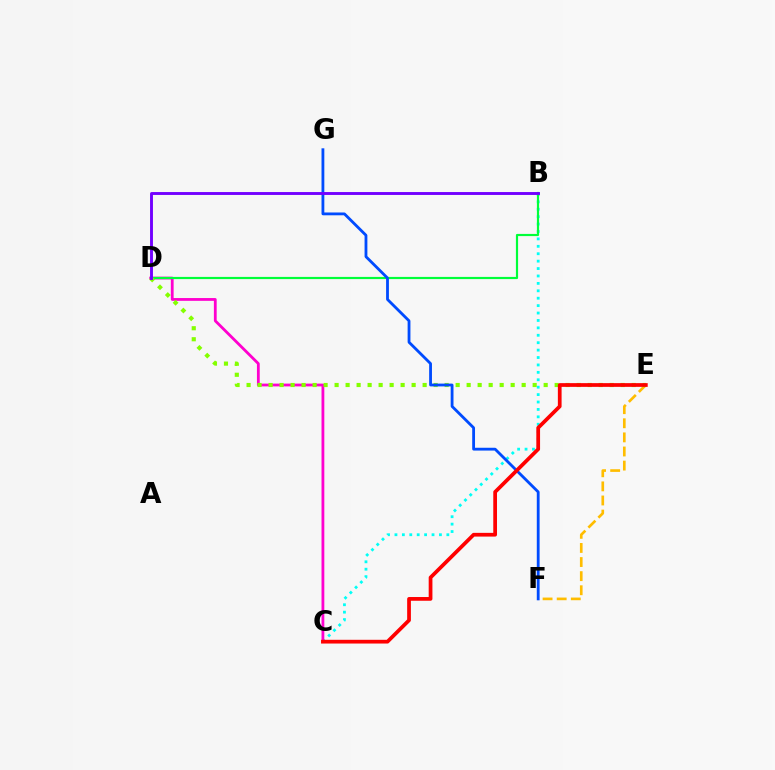{('B', 'C'): [{'color': '#00fff6', 'line_style': 'dotted', 'thickness': 2.01}], ('C', 'D'): [{'color': '#ff00cf', 'line_style': 'solid', 'thickness': 2.01}], ('B', 'D'): [{'color': '#00ff39', 'line_style': 'solid', 'thickness': 1.57}, {'color': '#7200ff', 'line_style': 'solid', 'thickness': 2.08}], ('E', 'F'): [{'color': '#ffbd00', 'line_style': 'dashed', 'thickness': 1.92}], ('D', 'E'): [{'color': '#84ff00', 'line_style': 'dotted', 'thickness': 2.99}], ('F', 'G'): [{'color': '#004bff', 'line_style': 'solid', 'thickness': 2.03}], ('C', 'E'): [{'color': '#ff0000', 'line_style': 'solid', 'thickness': 2.69}]}